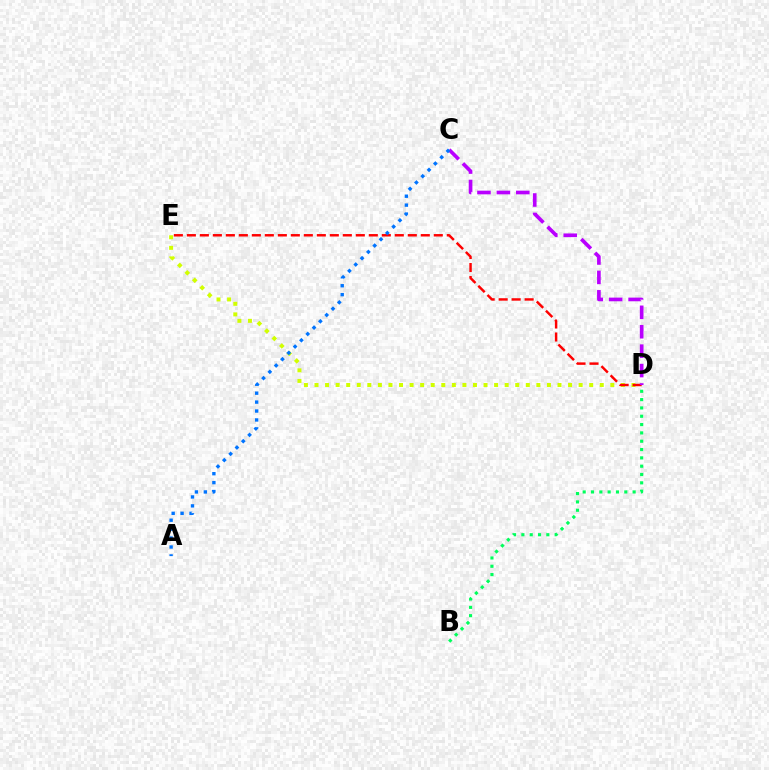{('D', 'E'): [{'color': '#d1ff00', 'line_style': 'dotted', 'thickness': 2.87}, {'color': '#ff0000', 'line_style': 'dashed', 'thickness': 1.77}], ('B', 'D'): [{'color': '#00ff5c', 'line_style': 'dotted', 'thickness': 2.26}], ('C', 'D'): [{'color': '#b900ff', 'line_style': 'dashed', 'thickness': 2.64}], ('A', 'C'): [{'color': '#0074ff', 'line_style': 'dotted', 'thickness': 2.43}]}